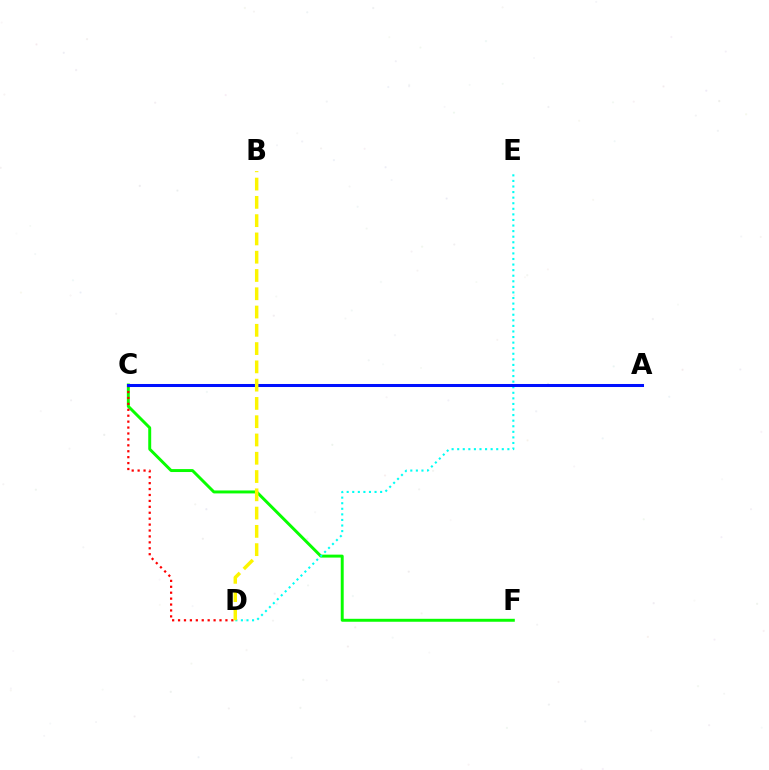{('C', 'F'): [{'color': '#08ff00', 'line_style': 'solid', 'thickness': 2.12}], ('C', 'D'): [{'color': '#ff0000', 'line_style': 'dotted', 'thickness': 1.61}], ('A', 'C'): [{'color': '#ee00ff', 'line_style': 'solid', 'thickness': 1.87}, {'color': '#0010ff', 'line_style': 'solid', 'thickness': 2.18}], ('D', 'E'): [{'color': '#00fff6', 'line_style': 'dotted', 'thickness': 1.51}], ('B', 'D'): [{'color': '#fcf500', 'line_style': 'dashed', 'thickness': 2.48}]}